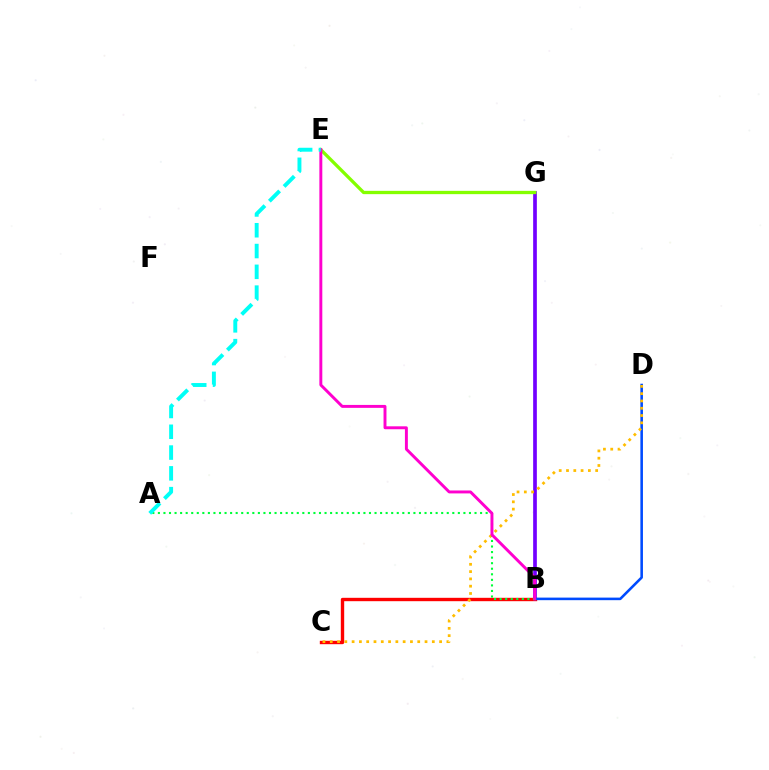{('B', 'G'): [{'color': '#7200ff', 'line_style': 'solid', 'thickness': 2.66}], ('B', 'C'): [{'color': '#ff0000', 'line_style': 'solid', 'thickness': 2.43}], ('E', 'G'): [{'color': '#84ff00', 'line_style': 'solid', 'thickness': 2.37}], ('B', 'D'): [{'color': '#004bff', 'line_style': 'solid', 'thickness': 1.85}], ('C', 'D'): [{'color': '#ffbd00', 'line_style': 'dotted', 'thickness': 1.98}], ('A', 'B'): [{'color': '#00ff39', 'line_style': 'dotted', 'thickness': 1.51}], ('B', 'E'): [{'color': '#ff00cf', 'line_style': 'solid', 'thickness': 2.11}], ('A', 'E'): [{'color': '#00fff6', 'line_style': 'dashed', 'thickness': 2.82}]}